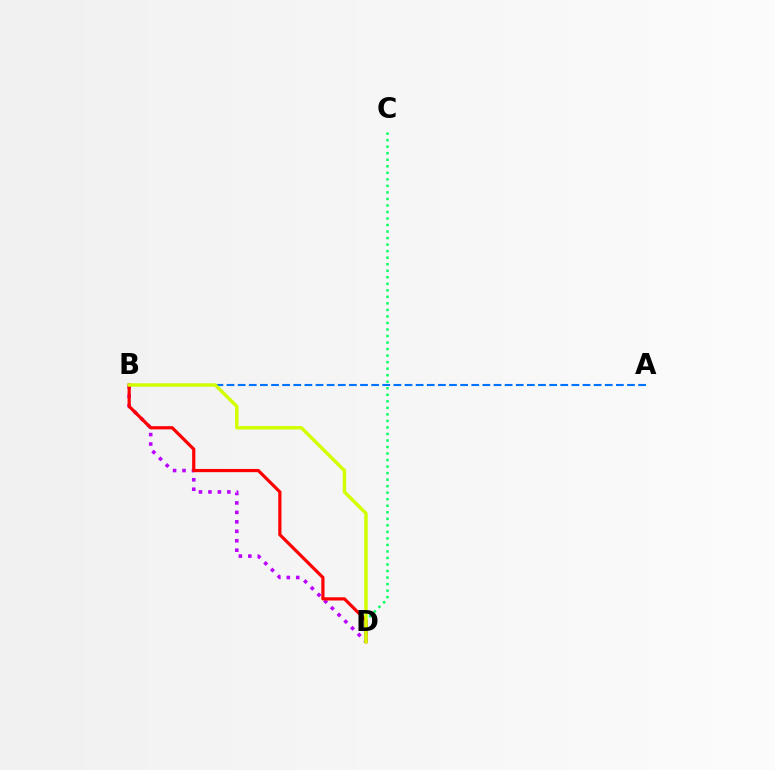{('B', 'D'): [{'color': '#b900ff', 'line_style': 'dotted', 'thickness': 2.57}, {'color': '#ff0000', 'line_style': 'solid', 'thickness': 2.31}, {'color': '#d1ff00', 'line_style': 'solid', 'thickness': 2.47}], ('C', 'D'): [{'color': '#00ff5c', 'line_style': 'dotted', 'thickness': 1.77}], ('A', 'B'): [{'color': '#0074ff', 'line_style': 'dashed', 'thickness': 1.51}]}